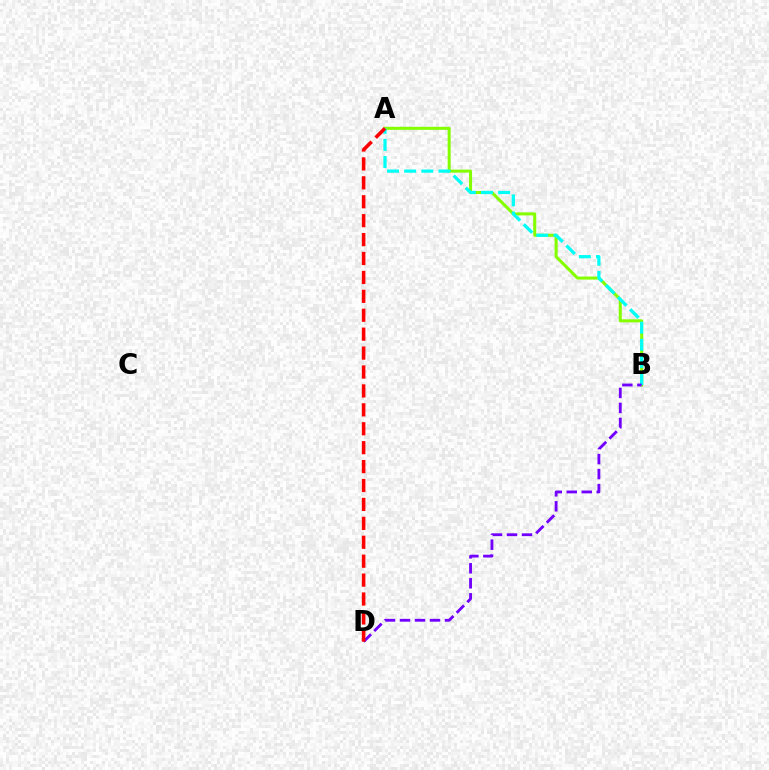{('A', 'B'): [{'color': '#84ff00', 'line_style': 'solid', 'thickness': 2.18}, {'color': '#00fff6', 'line_style': 'dashed', 'thickness': 2.33}], ('B', 'D'): [{'color': '#7200ff', 'line_style': 'dashed', 'thickness': 2.04}], ('A', 'D'): [{'color': '#ff0000', 'line_style': 'dashed', 'thickness': 2.57}]}